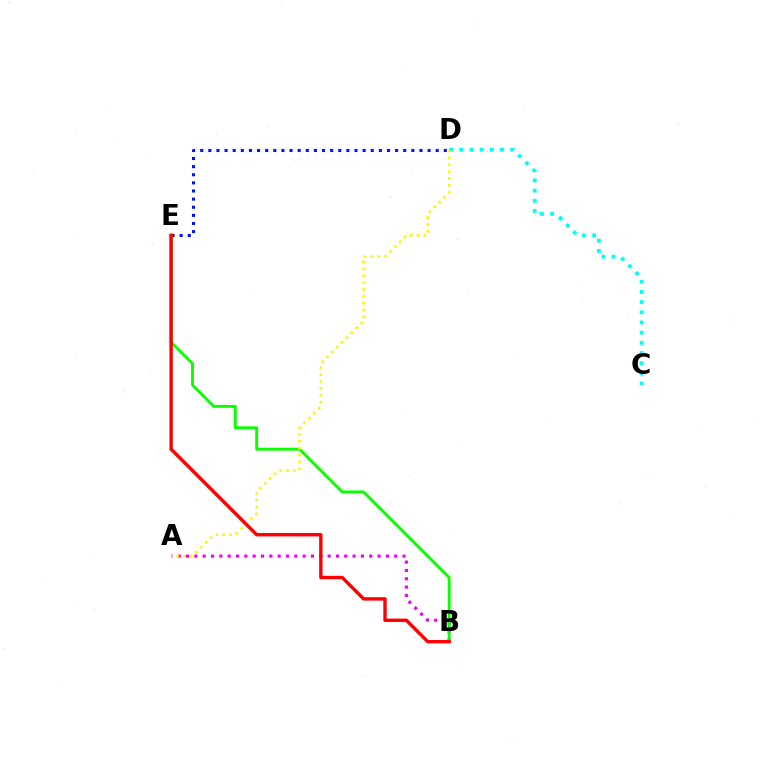{('D', 'E'): [{'color': '#0010ff', 'line_style': 'dotted', 'thickness': 2.21}], ('A', 'B'): [{'color': '#ee00ff', 'line_style': 'dotted', 'thickness': 2.26}], ('B', 'E'): [{'color': '#08ff00', 'line_style': 'solid', 'thickness': 2.07}, {'color': '#ff0000', 'line_style': 'solid', 'thickness': 2.43}], ('C', 'D'): [{'color': '#00fff6', 'line_style': 'dotted', 'thickness': 2.77}], ('A', 'D'): [{'color': '#fcf500', 'line_style': 'dotted', 'thickness': 1.86}]}